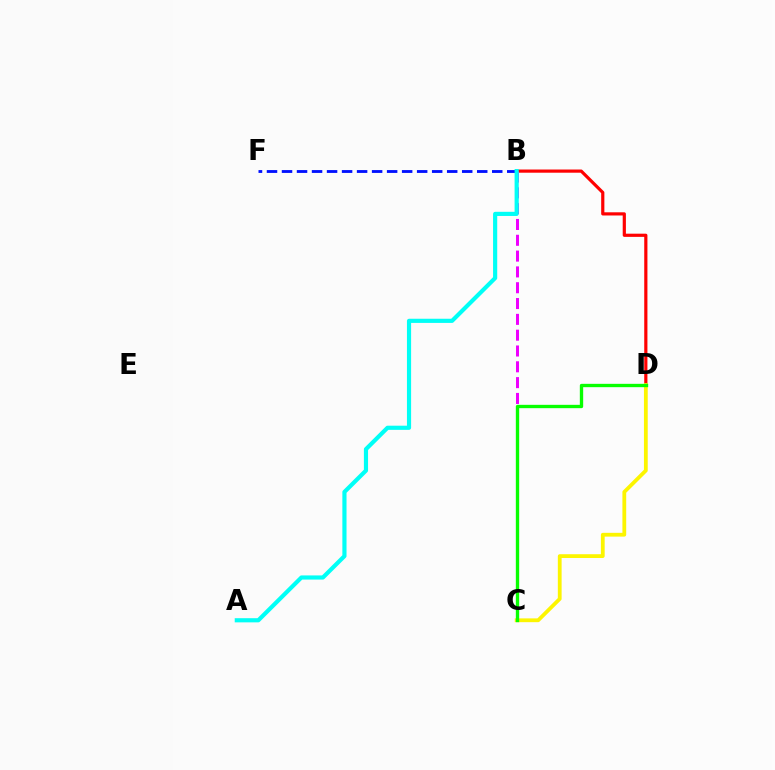{('B', 'D'): [{'color': '#ff0000', 'line_style': 'solid', 'thickness': 2.29}], ('B', 'C'): [{'color': '#ee00ff', 'line_style': 'dashed', 'thickness': 2.15}], ('B', 'F'): [{'color': '#0010ff', 'line_style': 'dashed', 'thickness': 2.04}], ('C', 'D'): [{'color': '#fcf500', 'line_style': 'solid', 'thickness': 2.73}, {'color': '#08ff00', 'line_style': 'solid', 'thickness': 2.41}], ('A', 'B'): [{'color': '#00fff6', 'line_style': 'solid', 'thickness': 2.99}]}